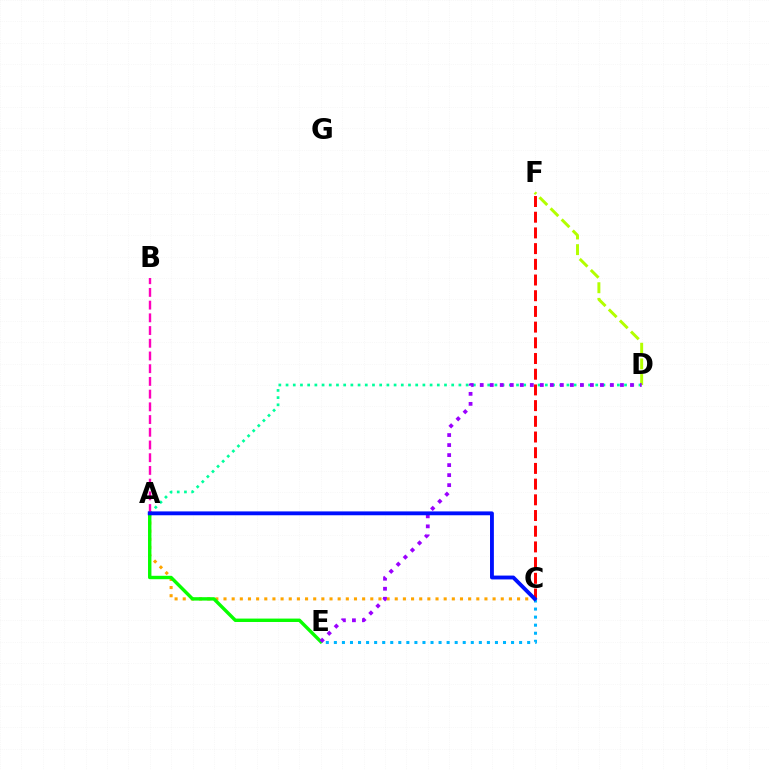{('C', 'E'): [{'color': '#00b5ff', 'line_style': 'dotted', 'thickness': 2.19}], ('C', 'F'): [{'color': '#ff0000', 'line_style': 'dashed', 'thickness': 2.13}], ('D', 'F'): [{'color': '#b3ff00', 'line_style': 'dashed', 'thickness': 2.13}], ('A', 'D'): [{'color': '#00ff9d', 'line_style': 'dotted', 'thickness': 1.96}], ('A', 'C'): [{'color': '#ffa500', 'line_style': 'dotted', 'thickness': 2.22}, {'color': '#0010ff', 'line_style': 'solid', 'thickness': 2.78}], ('A', 'E'): [{'color': '#08ff00', 'line_style': 'solid', 'thickness': 2.45}], ('D', 'E'): [{'color': '#9b00ff', 'line_style': 'dotted', 'thickness': 2.72}], ('A', 'B'): [{'color': '#ff00bd', 'line_style': 'dashed', 'thickness': 1.73}]}